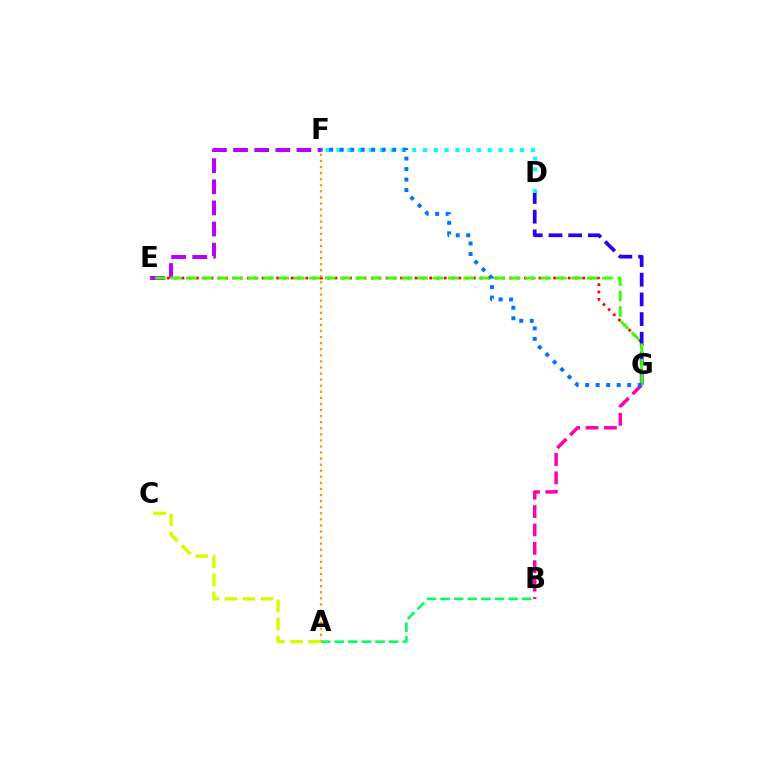{('B', 'G'): [{'color': '#ff00ac', 'line_style': 'dashed', 'thickness': 2.5}], ('E', 'G'): [{'color': '#ff0000', 'line_style': 'dotted', 'thickness': 1.98}, {'color': '#3dff00', 'line_style': 'dashed', 'thickness': 2.09}], ('D', 'G'): [{'color': '#2500ff', 'line_style': 'dashed', 'thickness': 2.67}], ('E', 'F'): [{'color': '#b900ff', 'line_style': 'dashed', 'thickness': 2.87}], ('A', 'B'): [{'color': '#00ff5c', 'line_style': 'dashed', 'thickness': 1.85}], ('A', 'F'): [{'color': '#ff9400', 'line_style': 'dotted', 'thickness': 1.65}], ('D', 'F'): [{'color': '#00fff6', 'line_style': 'dotted', 'thickness': 2.93}], ('F', 'G'): [{'color': '#0074ff', 'line_style': 'dotted', 'thickness': 2.85}], ('A', 'C'): [{'color': '#d1ff00', 'line_style': 'dashed', 'thickness': 2.45}]}